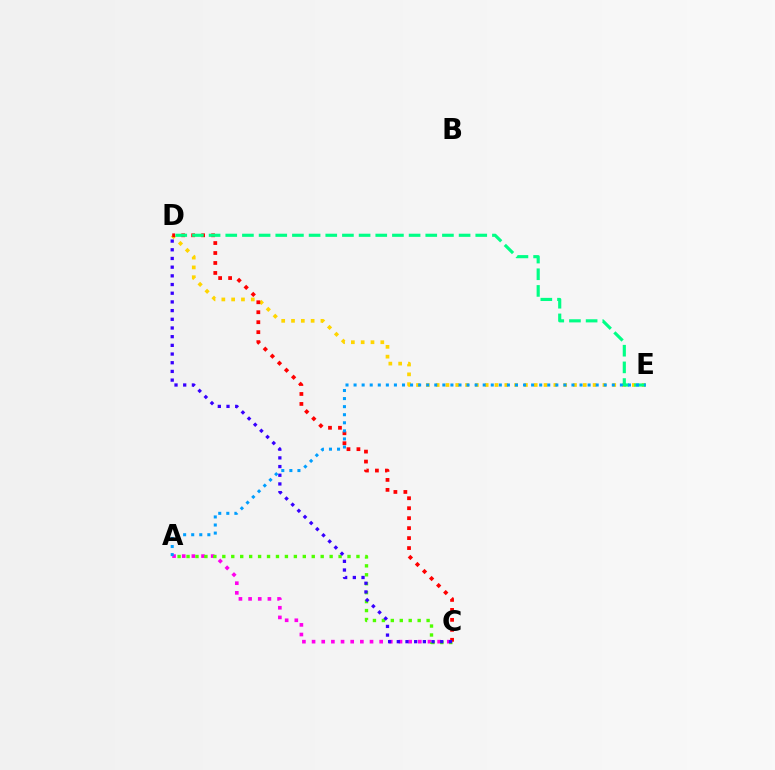{('A', 'C'): [{'color': '#ff00ed', 'line_style': 'dotted', 'thickness': 2.62}, {'color': '#4fff00', 'line_style': 'dotted', 'thickness': 2.43}], ('D', 'E'): [{'color': '#ffd500', 'line_style': 'dotted', 'thickness': 2.67}, {'color': '#00ff86', 'line_style': 'dashed', 'thickness': 2.26}], ('C', 'D'): [{'color': '#ff0000', 'line_style': 'dotted', 'thickness': 2.71}, {'color': '#3700ff', 'line_style': 'dotted', 'thickness': 2.36}], ('A', 'E'): [{'color': '#009eff', 'line_style': 'dotted', 'thickness': 2.19}]}